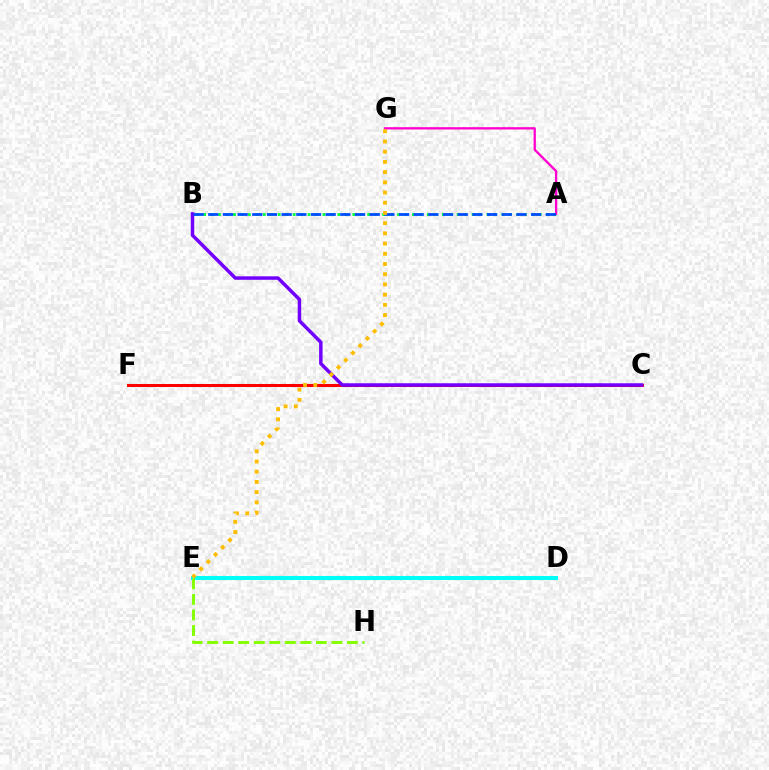{('D', 'E'): [{'color': '#00fff6', 'line_style': 'solid', 'thickness': 2.91}], ('E', 'H'): [{'color': '#84ff00', 'line_style': 'dashed', 'thickness': 2.11}], ('C', 'F'): [{'color': '#ff0000', 'line_style': 'solid', 'thickness': 2.18}], ('A', 'B'): [{'color': '#00ff39', 'line_style': 'dotted', 'thickness': 2.03}, {'color': '#004bff', 'line_style': 'dashed', 'thickness': 1.99}], ('A', 'G'): [{'color': '#ff00cf', 'line_style': 'solid', 'thickness': 1.66}], ('B', 'C'): [{'color': '#7200ff', 'line_style': 'solid', 'thickness': 2.5}], ('E', 'G'): [{'color': '#ffbd00', 'line_style': 'dotted', 'thickness': 2.77}]}